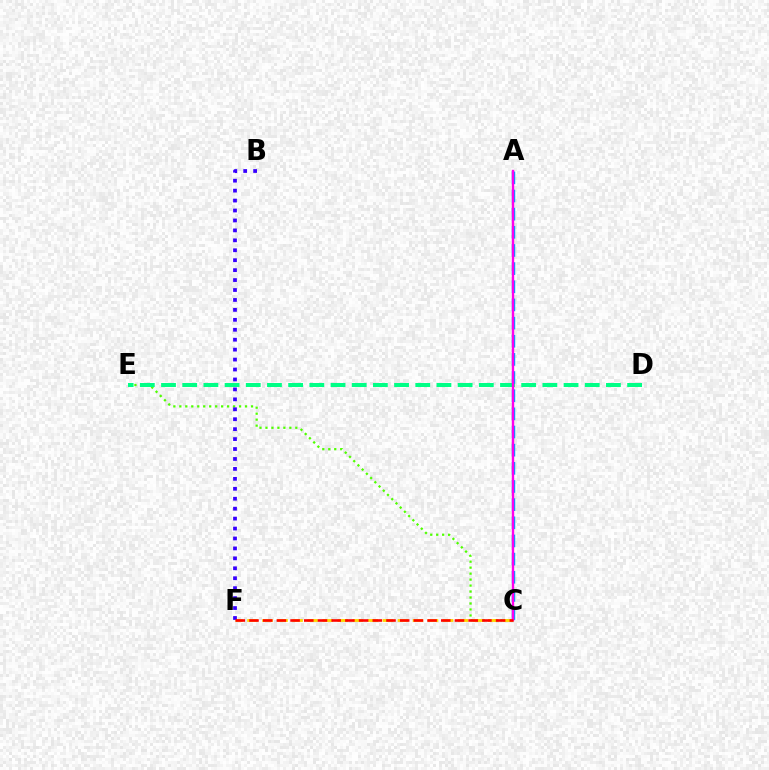{('C', 'E'): [{'color': '#4fff00', 'line_style': 'dotted', 'thickness': 1.62}], ('C', 'F'): [{'color': '#ffd500', 'line_style': 'dashed', 'thickness': 2.04}, {'color': '#ff0000', 'line_style': 'dashed', 'thickness': 1.86}], ('B', 'F'): [{'color': '#3700ff', 'line_style': 'dotted', 'thickness': 2.7}], ('D', 'E'): [{'color': '#00ff86', 'line_style': 'dashed', 'thickness': 2.88}], ('A', 'C'): [{'color': '#009eff', 'line_style': 'dashed', 'thickness': 2.47}, {'color': '#ff00ed', 'line_style': 'solid', 'thickness': 1.71}]}